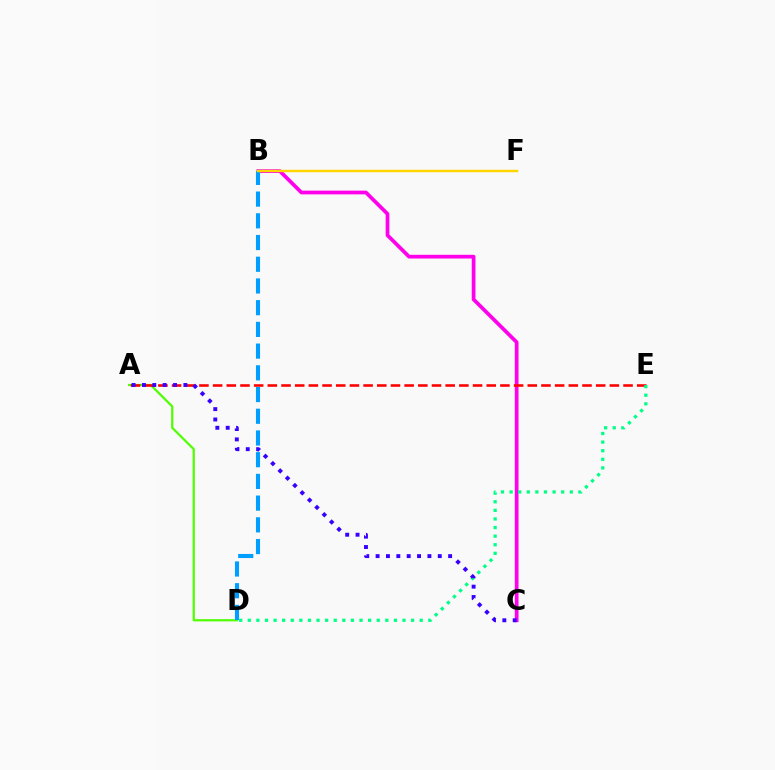{('A', 'D'): [{'color': '#4fff00', 'line_style': 'solid', 'thickness': 1.6}], ('B', 'C'): [{'color': '#ff00ed', 'line_style': 'solid', 'thickness': 2.68}], ('A', 'E'): [{'color': '#ff0000', 'line_style': 'dashed', 'thickness': 1.86}], ('B', 'D'): [{'color': '#009eff', 'line_style': 'dashed', 'thickness': 2.95}], ('B', 'F'): [{'color': '#ffd500', 'line_style': 'solid', 'thickness': 1.77}], ('D', 'E'): [{'color': '#00ff86', 'line_style': 'dotted', 'thickness': 2.34}], ('A', 'C'): [{'color': '#3700ff', 'line_style': 'dotted', 'thickness': 2.82}]}